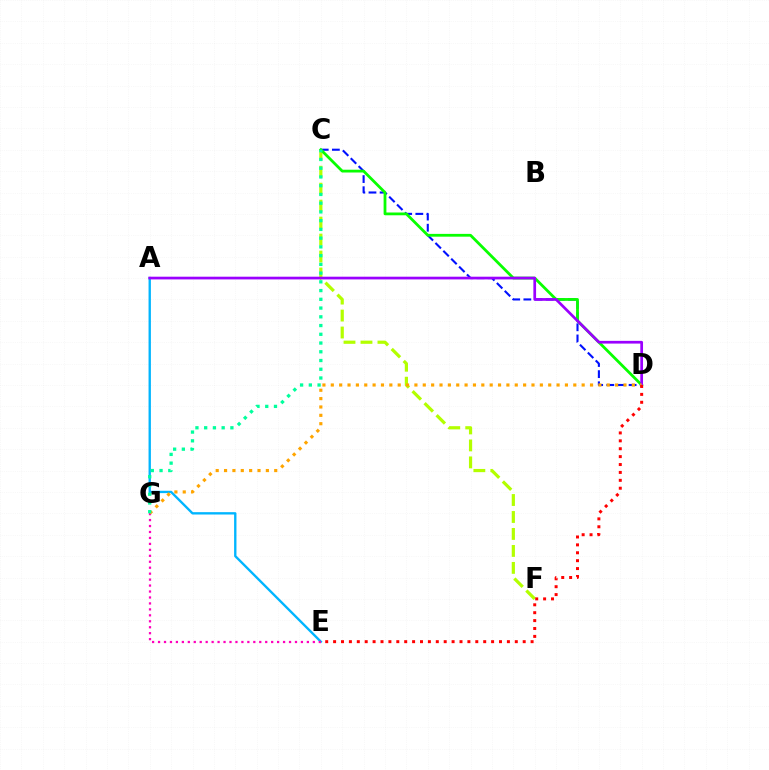{('C', 'D'): [{'color': '#0010ff', 'line_style': 'dashed', 'thickness': 1.51}, {'color': '#08ff00', 'line_style': 'solid', 'thickness': 2.01}], ('A', 'E'): [{'color': '#00b5ff', 'line_style': 'solid', 'thickness': 1.7}], ('E', 'G'): [{'color': '#ff00bd', 'line_style': 'dotted', 'thickness': 1.62}], ('C', 'F'): [{'color': '#b3ff00', 'line_style': 'dashed', 'thickness': 2.31}], ('A', 'D'): [{'color': '#9b00ff', 'line_style': 'solid', 'thickness': 1.96}], ('D', 'G'): [{'color': '#ffa500', 'line_style': 'dotted', 'thickness': 2.27}], ('C', 'G'): [{'color': '#00ff9d', 'line_style': 'dotted', 'thickness': 2.38}], ('D', 'E'): [{'color': '#ff0000', 'line_style': 'dotted', 'thickness': 2.15}]}